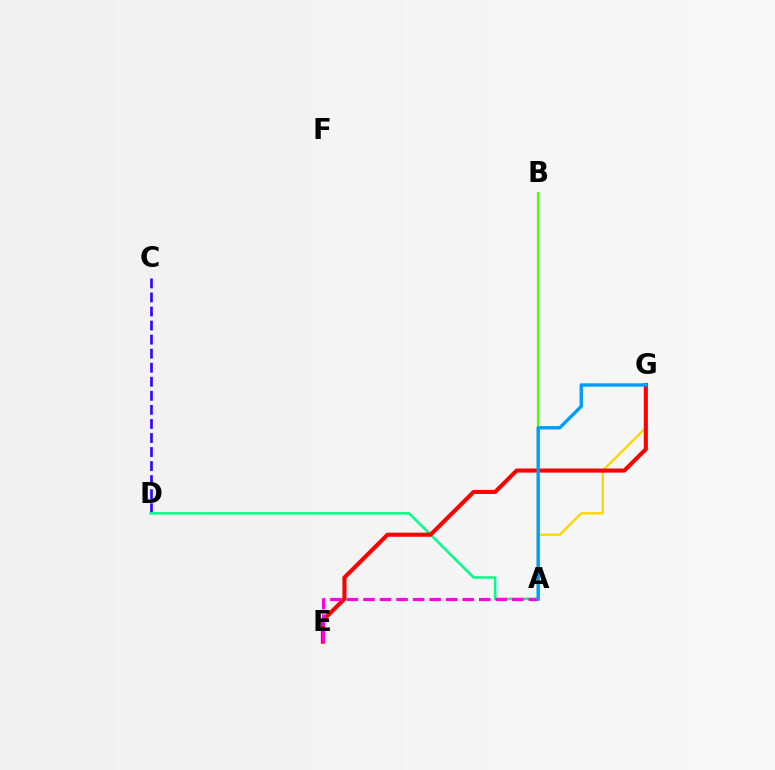{('A', 'B'): [{'color': '#4fff00', 'line_style': 'solid', 'thickness': 1.52}], ('C', 'D'): [{'color': '#3700ff', 'line_style': 'dashed', 'thickness': 1.91}], ('A', 'D'): [{'color': '#00ff86', 'line_style': 'solid', 'thickness': 1.81}], ('A', 'G'): [{'color': '#ffd500', 'line_style': 'solid', 'thickness': 1.68}, {'color': '#009eff', 'line_style': 'solid', 'thickness': 2.44}], ('E', 'G'): [{'color': '#ff0000', 'line_style': 'solid', 'thickness': 2.95}], ('A', 'E'): [{'color': '#ff00ed', 'line_style': 'dashed', 'thickness': 2.25}]}